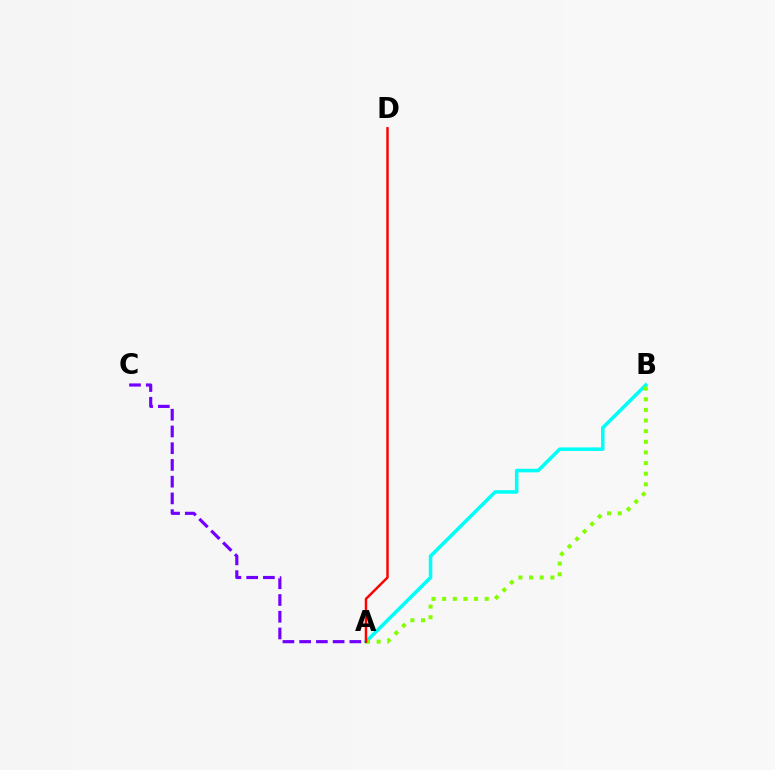{('A', 'C'): [{'color': '#7200ff', 'line_style': 'dashed', 'thickness': 2.27}], ('A', 'B'): [{'color': '#00fff6', 'line_style': 'solid', 'thickness': 2.56}, {'color': '#84ff00', 'line_style': 'dotted', 'thickness': 2.89}], ('A', 'D'): [{'color': '#ff0000', 'line_style': 'solid', 'thickness': 1.77}]}